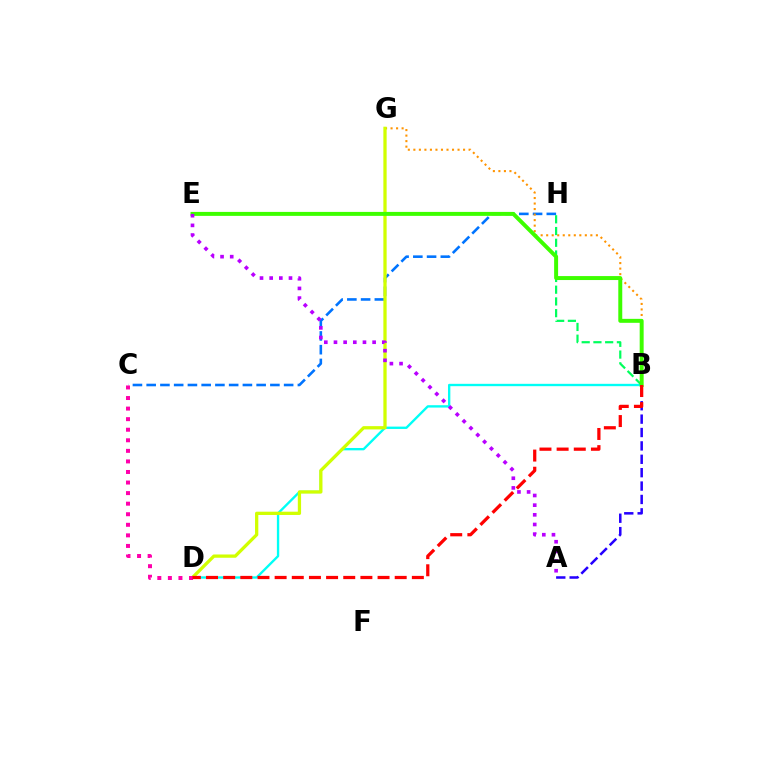{('C', 'H'): [{'color': '#0074ff', 'line_style': 'dashed', 'thickness': 1.87}], ('A', 'B'): [{'color': '#2500ff', 'line_style': 'dashed', 'thickness': 1.82}], ('B', 'G'): [{'color': '#ff9400', 'line_style': 'dotted', 'thickness': 1.5}], ('B', 'D'): [{'color': '#00fff6', 'line_style': 'solid', 'thickness': 1.69}, {'color': '#ff0000', 'line_style': 'dashed', 'thickness': 2.33}], ('D', 'G'): [{'color': '#d1ff00', 'line_style': 'solid', 'thickness': 2.36}], ('B', 'H'): [{'color': '#00ff5c', 'line_style': 'dashed', 'thickness': 1.59}], ('B', 'E'): [{'color': '#3dff00', 'line_style': 'solid', 'thickness': 2.85}], ('C', 'D'): [{'color': '#ff00ac', 'line_style': 'dotted', 'thickness': 2.87}], ('A', 'E'): [{'color': '#b900ff', 'line_style': 'dotted', 'thickness': 2.63}]}